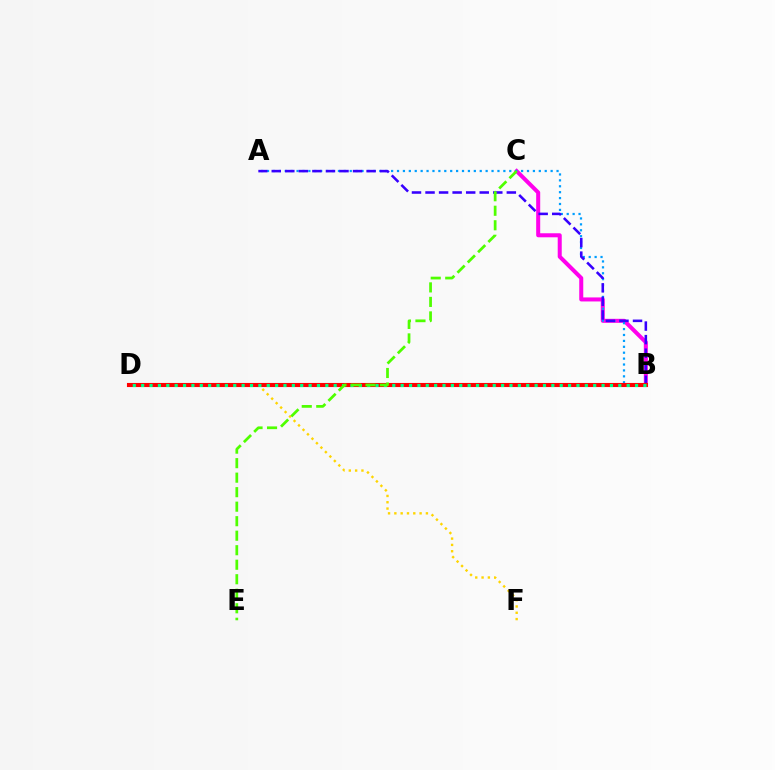{('B', 'C'): [{'color': '#ff00ed', 'line_style': 'solid', 'thickness': 2.9}], ('D', 'F'): [{'color': '#ffd500', 'line_style': 'dotted', 'thickness': 1.71}], ('A', 'B'): [{'color': '#009eff', 'line_style': 'dotted', 'thickness': 1.61}, {'color': '#3700ff', 'line_style': 'dashed', 'thickness': 1.84}], ('B', 'D'): [{'color': '#ff0000', 'line_style': 'solid', 'thickness': 2.95}, {'color': '#00ff86', 'line_style': 'dotted', 'thickness': 2.27}], ('C', 'E'): [{'color': '#4fff00', 'line_style': 'dashed', 'thickness': 1.97}]}